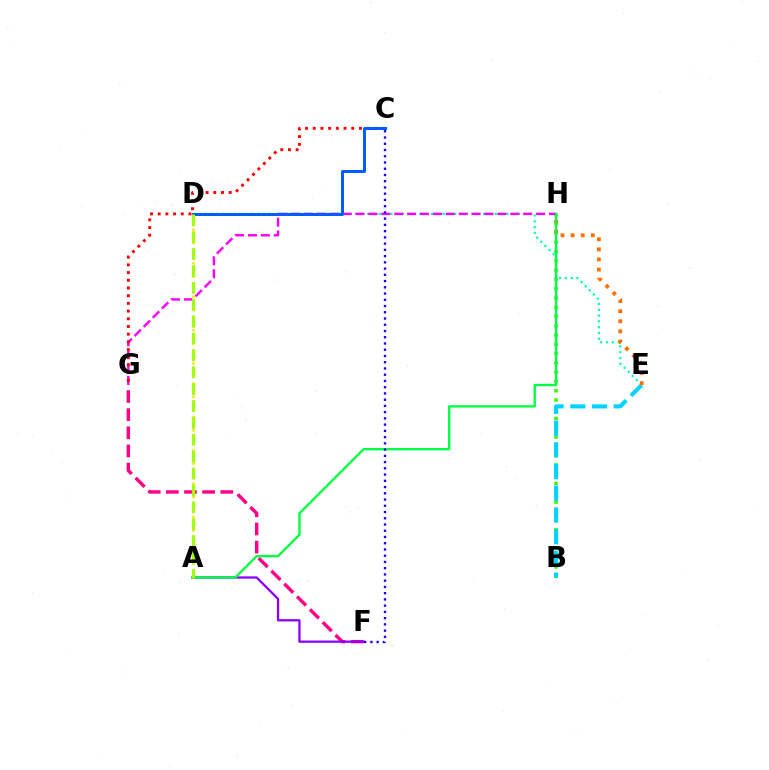{('B', 'H'): [{'color': '#31ff00', 'line_style': 'dotted', 'thickness': 2.52}], ('B', 'E'): [{'color': '#00d3ff', 'line_style': 'dashed', 'thickness': 2.95}], ('D', 'E'): [{'color': '#00ffbb', 'line_style': 'dotted', 'thickness': 1.58}], ('G', 'H'): [{'color': '#fa00f9', 'line_style': 'dashed', 'thickness': 1.75}], ('F', 'G'): [{'color': '#ff0088', 'line_style': 'dashed', 'thickness': 2.46}], ('C', 'G'): [{'color': '#ff0000', 'line_style': 'dotted', 'thickness': 2.09}], ('C', 'D'): [{'color': '#005dff', 'line_style': 'solid', 'thickness': 2.15}], ('E', 'H'): [{'color': '#ff7000', 'line_style': 'dotted', 'thickness': 2.74}], ('A', 'D'): [{'color': '#ffe600', 'line_style': 'dotted', 'thickness': 1.82}, {'color': '#a2ff00', 'line_style': 'dashed', 'thickness': 2.29}], ('A', 'F'): [{'color': '#8a00ff', 'line_style': 'solid', 'thickness': 1.65}], ('A', 'H'): [{'color': '#00ff45', 'line_style': 'solid', 'thickness': 1.7}], ('C', 'F'): [{'color': '#1900ff', 'line_style': 'dotted', 'thickness': 1.7}]}